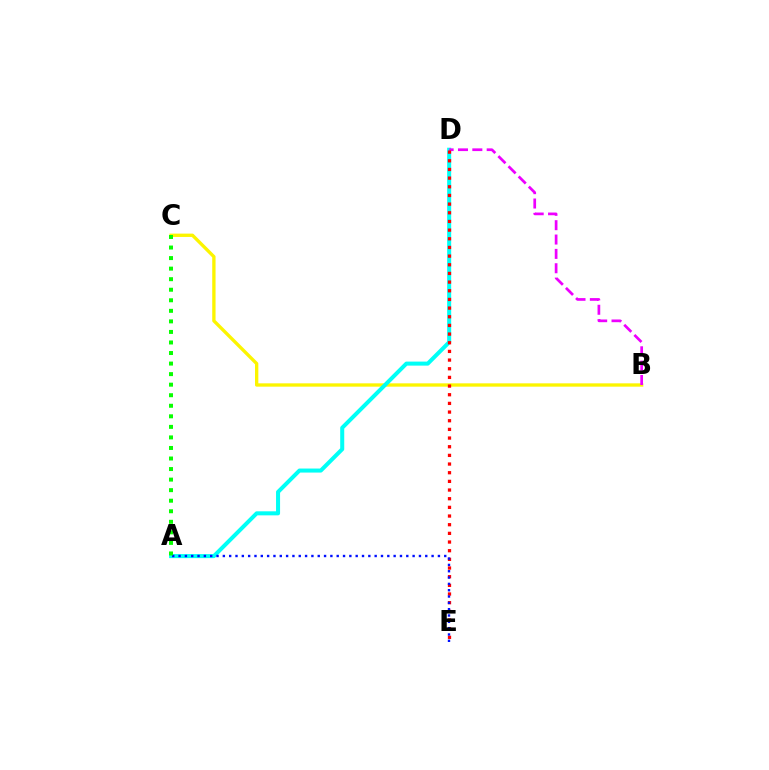{('B', 'C'): [{'color': '#fcf500', 'line_style': 'solid', 'thickness': 2.4}], ('A', 'D'): [{'color': '#00fff6', 'line_style': 'solid', 'thickness': 2.9}], ('B', 'D'): [{'color': '#ee00ff', 'line_style': 'dashed', 'thickness': 1.95}], ('D', 'E'): [{'color': '#ff0000', 'line_style': 'dotted', 'thickness': 2.35}], ('A', 'E'): [{'color': '#0010ff', 'line_style': 'dotted', 'thickness': 1.72}], ('A', 'C'): [{'color': '#08ff00', 'line_style': 'dotted', 'thickness': 2.87}]}